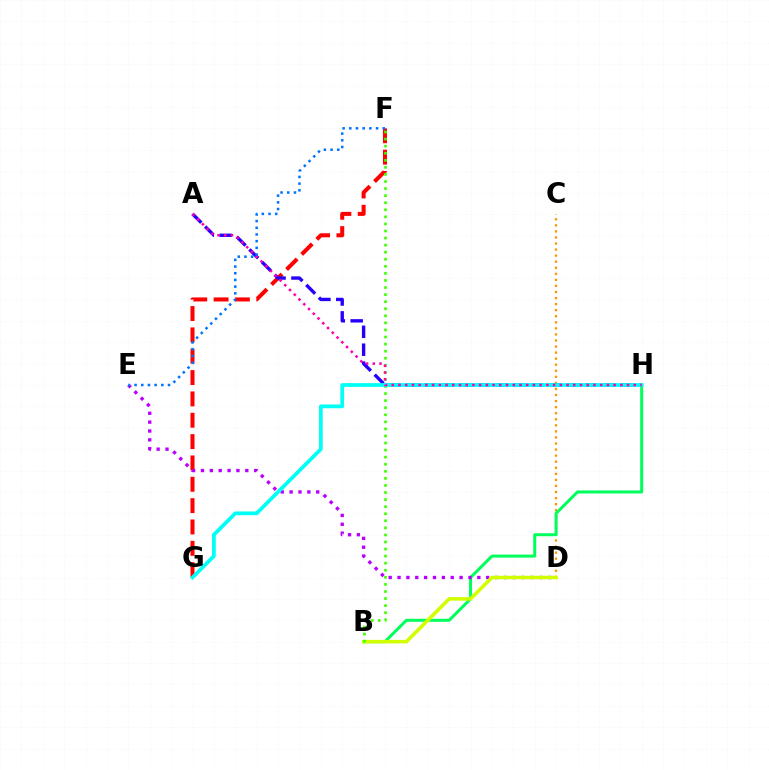{('C', 'D'): [{'color': '#ff9400', 'line_style': 'dotted', 'thickness': 1.65}], ('F', 'G'): [{'color': '#ff0000', 'line_style': 'dashed', 'thickness': 2.9}], ('A', 'H'): [{'color': '#2500ff', 'line_style': 'dashed', 'thickness': 2.43}, {'color': '#ff00ac', 'line_style': 'dotted', 'thickness': 1.83}], ('B', 'H'): [{'color': '#00ff5c', 'line_style': 'solid', 'thickness': 2.17}], ('D', 'E'): [{'color': '#b900ff', 'line_style': 'dotted', 'thickness': 2.41}], ('B', 'D'): [{'color': '#d1ff00', 'line_style': 'solid', 'thickness': 2.56}], ('B', 'F'): [{'color': '#3dff00', 'line_style': 'dotted', 'thickness': 1.92}], ('G', 'H'): [{'color': '#00fff6', 'line_style': 'solid', 'thickness': 2.7}], ('E', 'F'): [{'color': '#0074ff', 'line_style': 'dotted', 'thickness': 1.82}]}